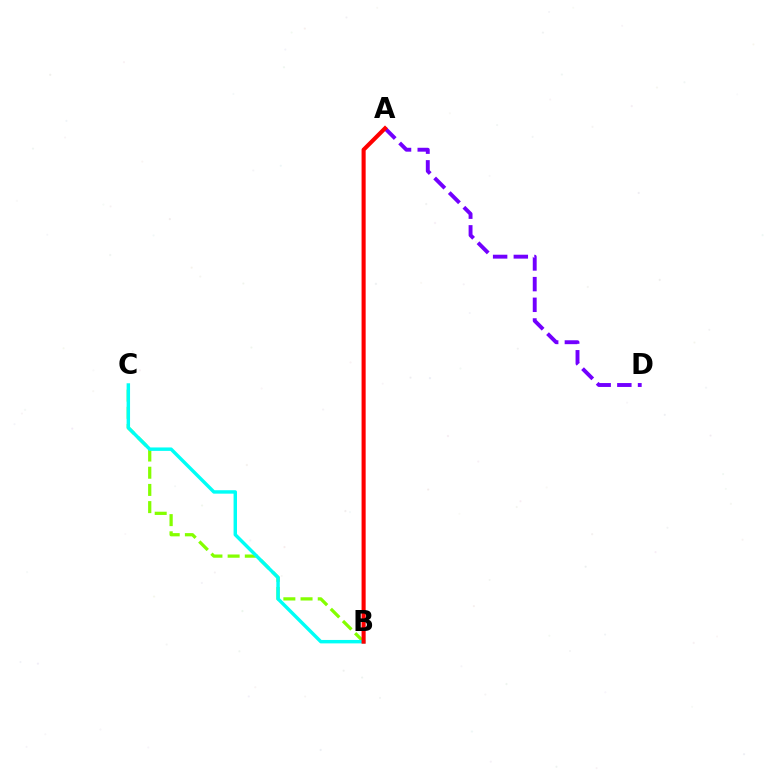{('B', 'C'): [{'color': '#84ff00', 'line_style': 'dashed', 'thickness': 2.34}, {'color': '#00fff6', 'line_style': 'solid', 'thickness': 2.47}], ('A', 'D'): [{'color': '#7200ff', 'line_style': 'dashed', 'thickness': 2.81}], ('A', 'B'): [{'color': '#ff0000', 'line_style': 'solid', 'thickness': 2.95}]}